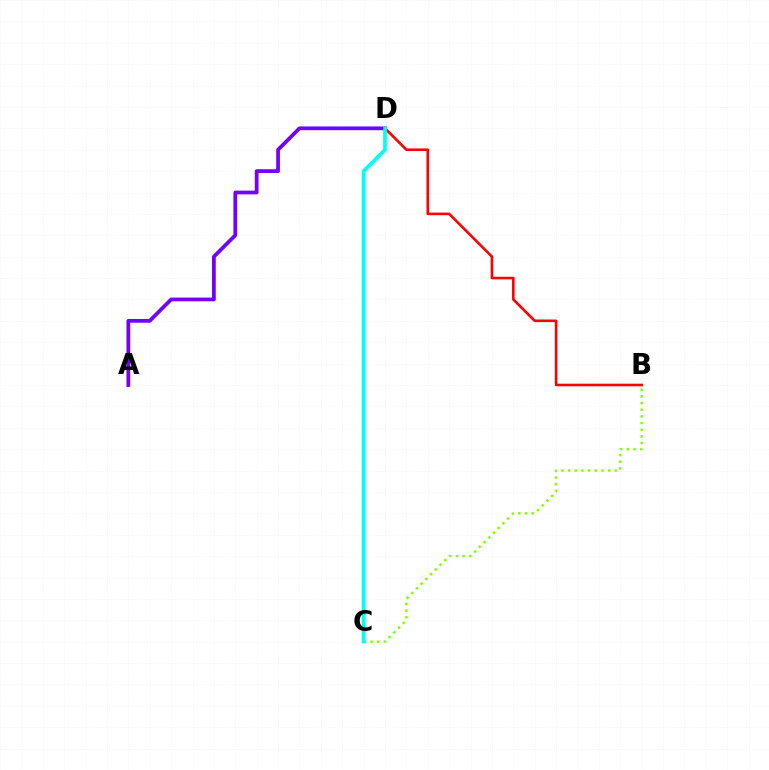{('B', 'C'): [{'color': '#84ff00', 'line_style': 'dotted', 'thickness': 1.81}], ('A', 'D'): [{'color': '#7200ff', 'line_style': 'solid', 'thickness': 2.7}], ('B', 'D'): [{'color': '#ff0000', 'line_style': 'solid', 'thickness': 1.88}], ('C', 'D'): [{'color': '#00fff6', 'line_style': 'solid', 'thickness': 2.7}]}